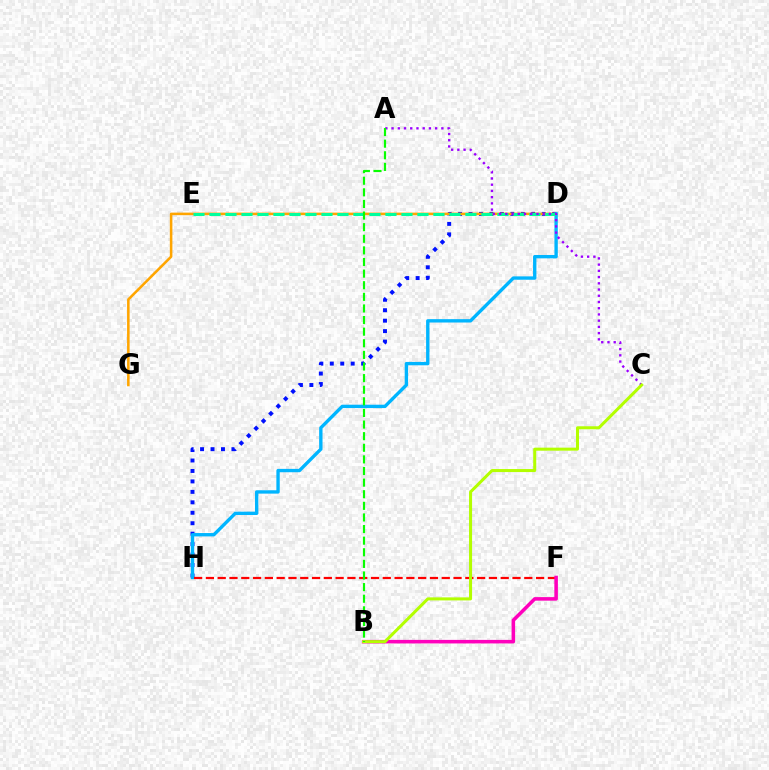{('D', 'H'): [{'color': '#0010ff', 'line_style': 'dotted', 'thickness': 2.84}, {'color': '#00b5ff', 'line_style': 'solid', 'thickness': 2.42}], ('D', 'G'): [{'color': '#ffa500', 'line_style': 'solid', 'thickness': 1.84}], ('F', 'H'): [{'color': '#ff0000', 'line_style': 'dashed', 'thickness': 1.6}], ('D', 'E'): [{'color': '#00ff9d', 'line_style': 'dashed', 'thickness': 2.17}], ('B', 'F'): [{'color': '#ff00bd', 'line_style': 'solid', 'thickness': 2.55}], ('A', 'C'): [{'color': '#9b00ff', 'line_style': 'dotted', 'thickness': 1.69}], ('B', 'C'): [{'color': '#b3ff00', 'line_style': 'solid', 'thickness': 2.18}], ('A', 'B'): [{'color': '#08ff00', 'line_style': 'dashed', 'thickness': 1.58}]}